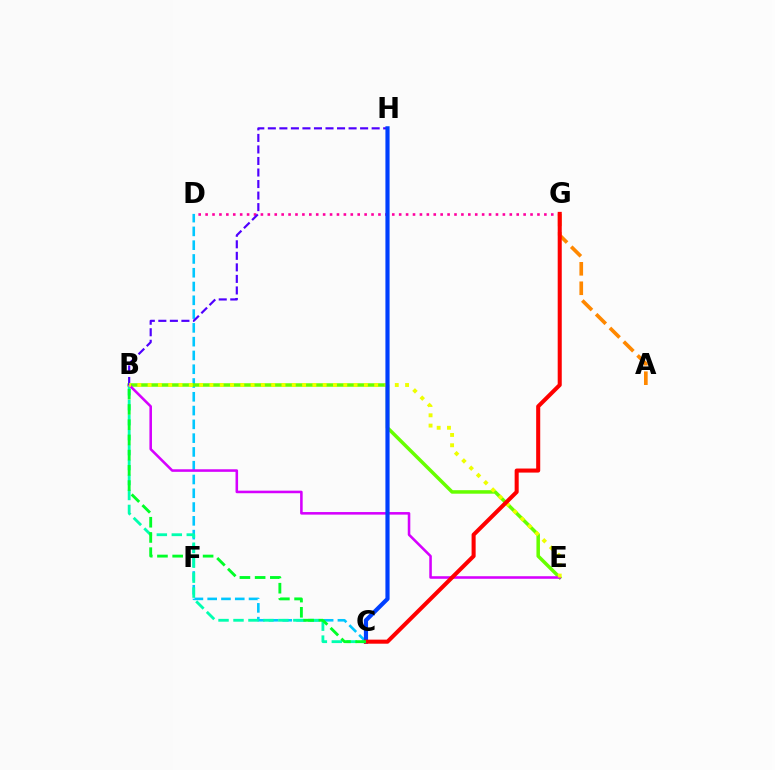{('A', 'G'): [{'color': '#ff8800', 'line_style': 'dashed', 'thickness': 2.64}], ('C', 'D'): [{'color': '#00c7ff', 'line_style': 'dashed', 'thickness': 1.87}], ('B', 'E'): [{'color': '#66ff00', 'line_style': 'solid', 'thickness': 2.52}, {'color': '#d600ff', 'line_style': 'solid', 'thickness': 1.85}, {'color': '#eeff00', 'line_style': 'dotted', 'thickness': 2.8}], ('B', 'C'): [{'color': '#00ffaf', 'line_style': 'dashed', 'thickness': 2.03}, {'color': '#00ff27', 'line_style': 'dashed', 'thickness': 2.07}], ('D', 'G'): [{'color': '#ff00a0', 'line_style': 'dotted', 'thickness': 1.88}], ('B', 'H'): [{'color': '#4f00ff', 'line_style': 'dashed', 'thickness': 1.57}], ('C', 'H'): [{'color': '#003fff', 'line_style': 'solid', 'thickness': 3.0}], ('C', 'G'): [{'color': '#ff0000', 'line_style': 'solid', 'thickness': 2.92}]}